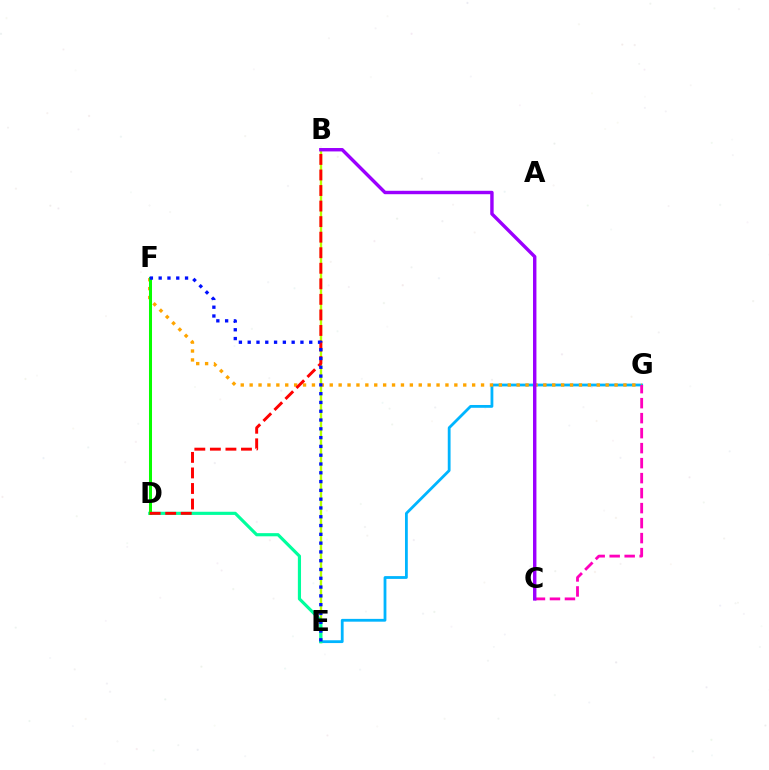{('B', 'E'): [{'color': '#b3ff00', 'line_style': 'solid', 'thickness': 1.7}], ('E', 'G'): [{'color': '#00b5ff', 'line_style': 'solid', 'thickness': 2.01}], ('F', 'G'): [{'color': '#ffa500', 'line_style': 'dotted', 'thickness': 2.42}], ('D', 'E'): [{'color': '#00ff9d', 'line_style': 'solid', 'thickness': 2.27}], ('C', 'G'): [{'color': '#ff00bd', 'line_style': 'dashed', 'thickness': 2.04}], ('D', 'F'): [{'color': '#08ff00', 'line_style': 'solid', 'thickness': 2.17}], ('B', 'D'): [{'color': '#ff0000', 'line_style': 'dashed', 'thickness': 2.11}], ('B', 'C'): [{'color': '#9b00ff', 'line_style': 'solid', 'thickness': 2.46}], ('E', 'F'): [{'color': '#0010ff', 'line_style': 'dotted', 'thickness': 2.39}]}